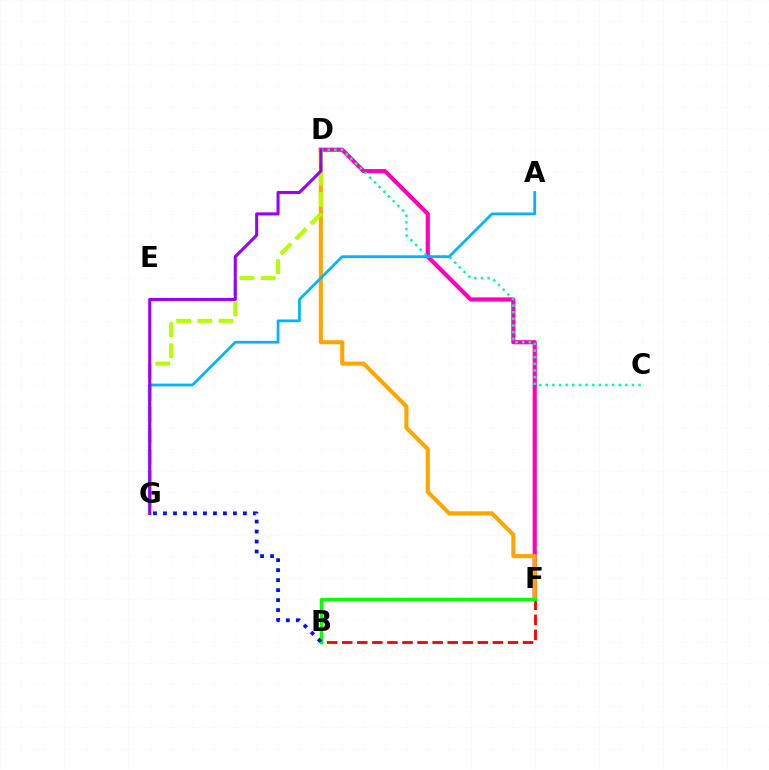{('D', 'F'): [{'color': '#ff00bd', 'line_style': 'solid', 'thickness': 2.99}, {'color': '#ffa500', 'line_style': 'solid', 'thickness': 2.94}], ('B', 'F'): [{'color': '#ff0000', 'line_style': 'dashed', 'thickness': 2.05}, {'color': '#08ff00', 'line_style': 'solid', 'thickness': 2.49}], ('D', 'G'): [{'color': '#b3ff00', 'line_style': 'dashed', 'thickness': 2.88}, {'color': '#9b00ff', 'line_style': 'solid', 'thickness': 2.2}], ('C', 'D'): [{'color': '#00ff9d', 'line_style': 'dotted', 'thickness': 1.8}], ('A', 'G'): [{'color': '#00b5ff', 'line_style': 'solid', 'thickness': 1.99}], ('B', 'G'): [{'color': '#0010ff', 'line_style': 'dotted', 'thickness': 2.71}]}